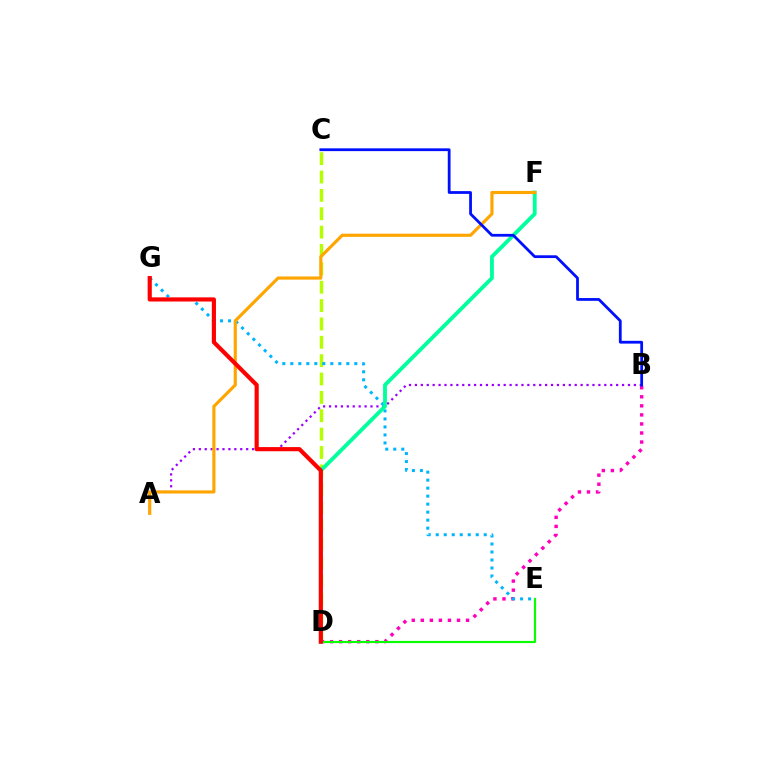{('C', 'D'): [{'color': '#b3ff00', 'line_style': 'dashed', 'thickness': 2.49}], ('B', 'D'): [{'color': '#ff00bd', 'line_style': 'dotted', 'thickness': 2.46}], ('A', 'B'): [{'color': '#9b00ff', 'line_style': 'dotted', 'thickness': 1.61}], ('D', 'E'): [{'color': '#08ff00', 'line_style': 'solid', 'thickness': 1.55}], ('E', 'G'): [{'color': '#00b5ff', 'line_style': 'dotted', 'thickness': 2.17}], ('D', 'F'): [{'color': '#00ff9d', 'line_style': 'solid', 'thickness': 2.76}], ('A', 'F'): [{'color': '#ffa500', 'line_style': 'solid', 'thickness': 2.27}], ('D', 'G'): [{'color': '#ff0000', 'line_style': 'solid', 'thickness': 2.99}], ('B', 'C'): [{'color': '#0010ff', 'line_style': 'solid', 'thickness': 2.0}]}